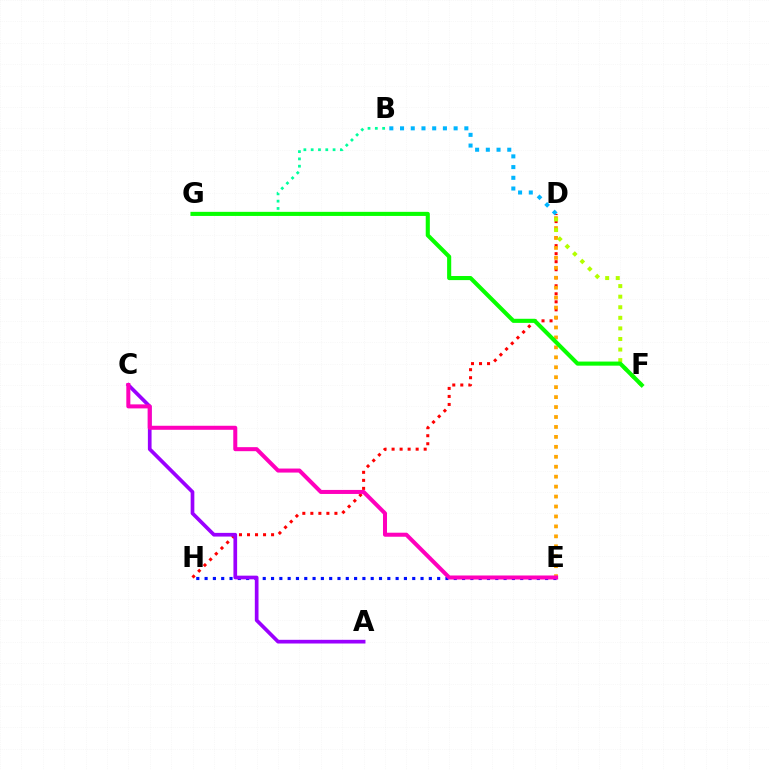{('D', 'H'): [{'color': '#ff0000', 'line_style': 'dotted', 'thickness': 2.18}], ('D', 'E'): [{'color': '#ffa500', 'line_style': 'dotted', 'thickness': 2.7}], ('D', 'F'): [{'color': '#b3ff00', 'line_style': 'dotted', 'thickness': 2.87}], ('B', 'G'): [{'color': '#00ff9d', 'line_style': 'dotted', 'thickness': 1.98}], ('E', 'H'): [{'color': '#0010ff', 'line_style': 'dotted', 'thickness': 2.26}], ('F', 'G'): [{'color': '#08ff00', 'line_style': 'solid', 'thickness': 2.95}], ('A', 'C'): [{'color': '#9b00ff', 'line_style': 'solid', 'thickness': 2.66}], ('C', 'E'): [{'color': '#ff00bd', 'line_style': 'solid', 'thickness': 2.9}], ('B', 'D'): [{'color': '#00b5ff', 'line_style': 'dotted', 'thickness': 2.91}]}